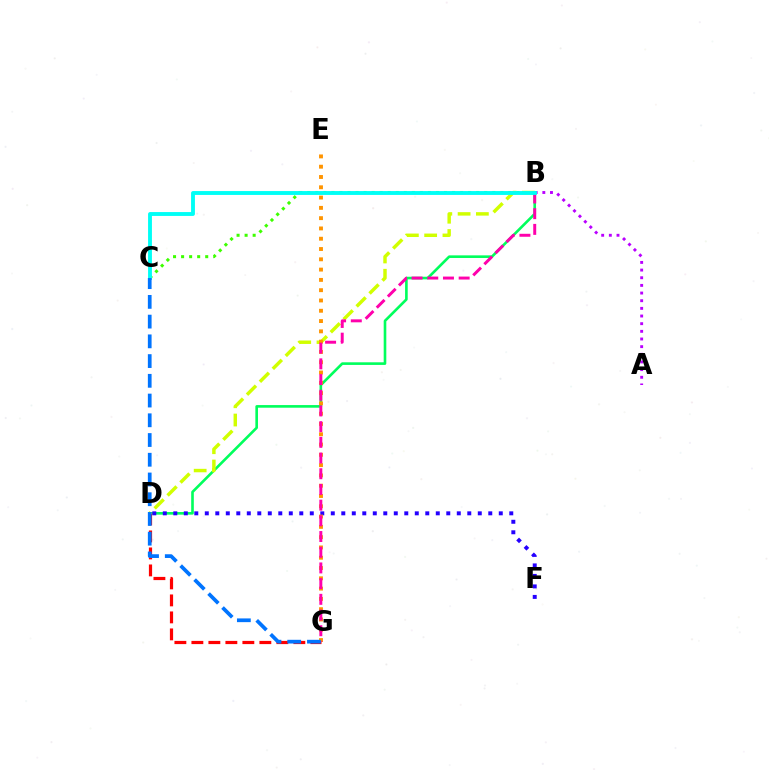{('B', 'C'): [{'color': '#3dff00', 'line_style': 'dotted', 'thickness': 2.19}, {'color': '#00fff6', 'line_style': 'solid', 'thickness': 2.78}], ('B', 'D'): [{'color': '#00ff5c', 'line_style': 'solid', 'thickness': 1.89}, {'color': '#d1ff00', 'line_style': 'dashed', 'thickness': 2.48}], ('A', 'B'): [{'color': '#b900ff', 'line_style': 'dotted', 'thickness': 2.08}], ('D', 'G'): [{'color': '#ff0000', 'line_style': 'dashed', 'thickness': 2.31}], ('D', 'F'): [{'color': '#2500ff', 'line_style': 'dotted', 'thickness': 2.85}], ('E', 'G'): [{'color': '#ff9400', 'line_style': 'dotted', 'thickness': 2.8}], ('B', 'G'): [{'color': '#ff00ac', 'line_style': 'dashed', 'thickness': 2.13}], ('C', 'G'): [{'color': '#0074ff', 'line_style': 'dashed', 'thickness': 2.68}]}